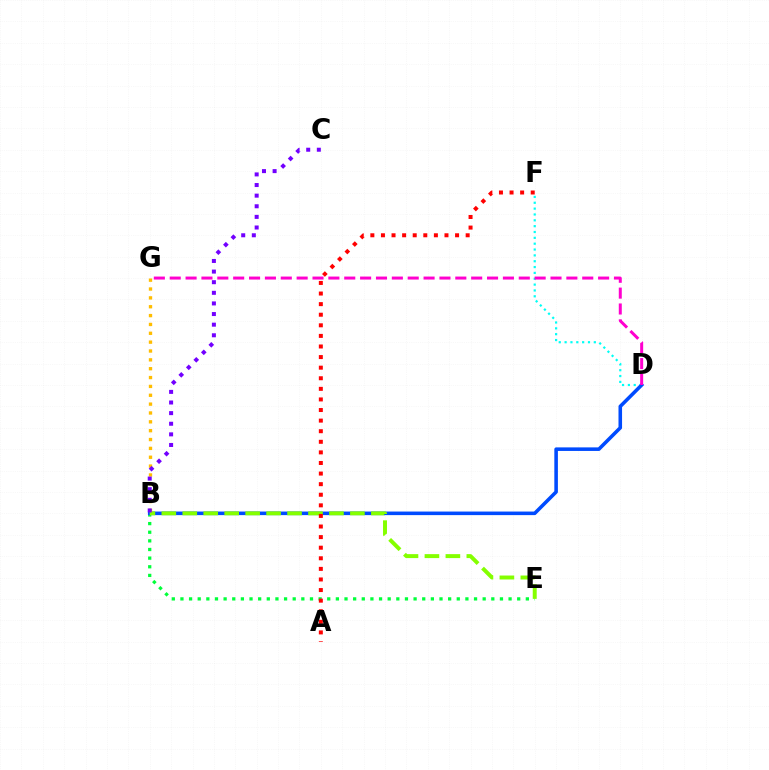{('D', 'F'): [{'color': '#00fff6', 'line_style': 'dotted', 'thickness': 1.59}], ('B', 'E'): [{'color': '#00ff39', 'line_style': 'dotted', 'thickness': 2.35}, {'color': '#84ff00', 'line_style': 'dashed', 'thickness': 2.85}], ('B', 'D'): [{'color': '#004bff', 'line_style': 'solid', 'thickness': 2.57}], ('D', 'G'): [{'color': '#ff00cf', 'line_style': 'dashed', 'thickness': 2.16}], ('A', 'F'): [{'color': '#ff0000', 'line_style': 'dotted', 'thickness': 2.88}], ('B', 'G'): [{'color': '#ffbd00', 'line_style': 'dotted', 'thickness': 2.41}], ('B', 'C'): [{'color': '#7200ff', 'line_style': 'dotted', 'thickness': 2.88}]}